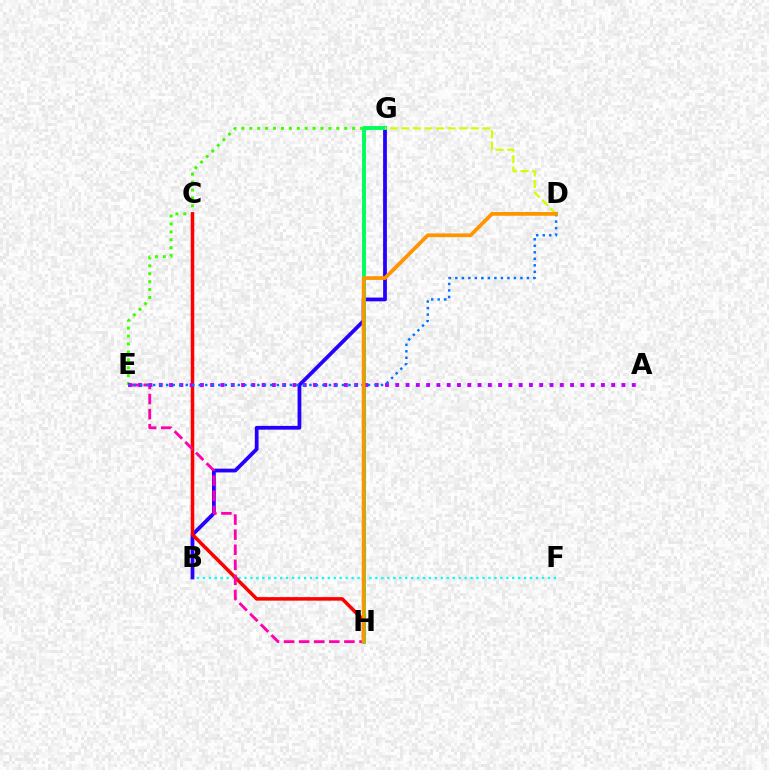{('E', 'G'): [{'color': '#3dff00', 'line_style': 'dotted', 'thickness': 2.15}], ('B', 'G'): [{'color': '#2500ff', 'line_style': 'solid', 'thickness': 2.71}], ('B', 'F'): [{'color': '#00fff6', 'line_style': 'dotted', 'thickness': 1.62}], ('C', 'H'): [{'color': '#ff0000', 'line_style': 'solid', 'thickness': 2.53}], ('E', 'H'): [{'color': '#ff00ac', 'line_style': 'dashed', 'thickness': 2.05}], ('G', 'H'): [{'color': '#00ff5c', 'line_style': 'solid', 'thickness': 2.82}], ('A', 'E'): [{'color': '#b900ff', 'line_style': 'dotted', 'thickness': 2.79}], ('D', 'G'): [{'color': '#d1ff00', 'line_style': 'dashed', 'thickness': 1.57}], ('D', 'E'): [{'color': '#0074ff', 'line_style': 'dotted', 'thickness': 1.77}], ('D', 'H'): [{'color': '#ff9400', 'line_style': 'solid', 'thickness': 2.69}]}